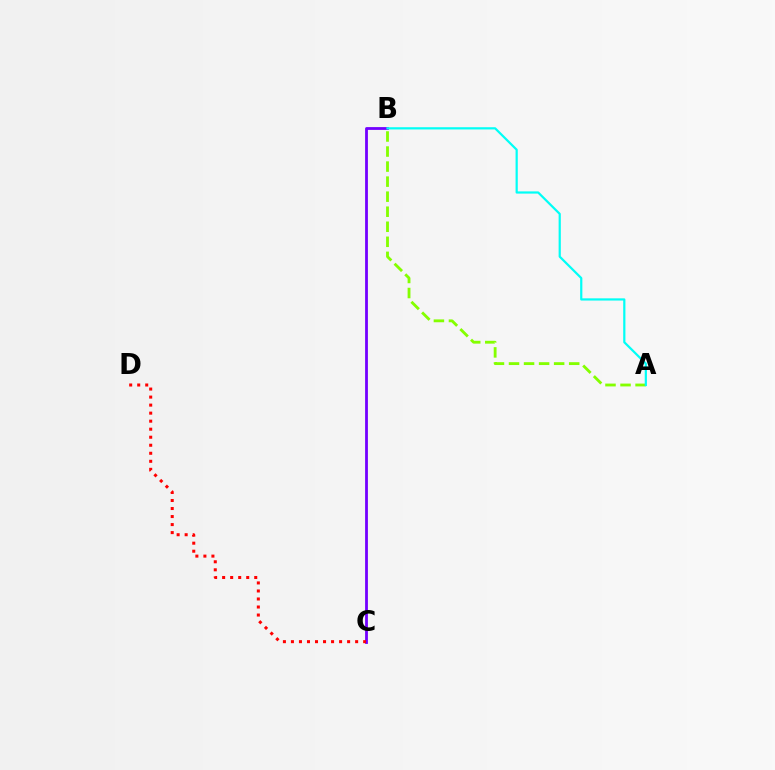{('B', 'C'): [{'color': '#7200ff', 'line_style': 'solid', 'thickness': 2.01}], ('A', 'B'): [{'color': '#84ff00', 'line_style': 'dashed', 'thickness': 2.04}, {'color': '#00fff6', 'line_style': 'solid', 'thickness': 1.59}], ('C', 'D'): [{'color': '#ff0000', 'line_style': 'dotted', 'thickness': 2.18}]}